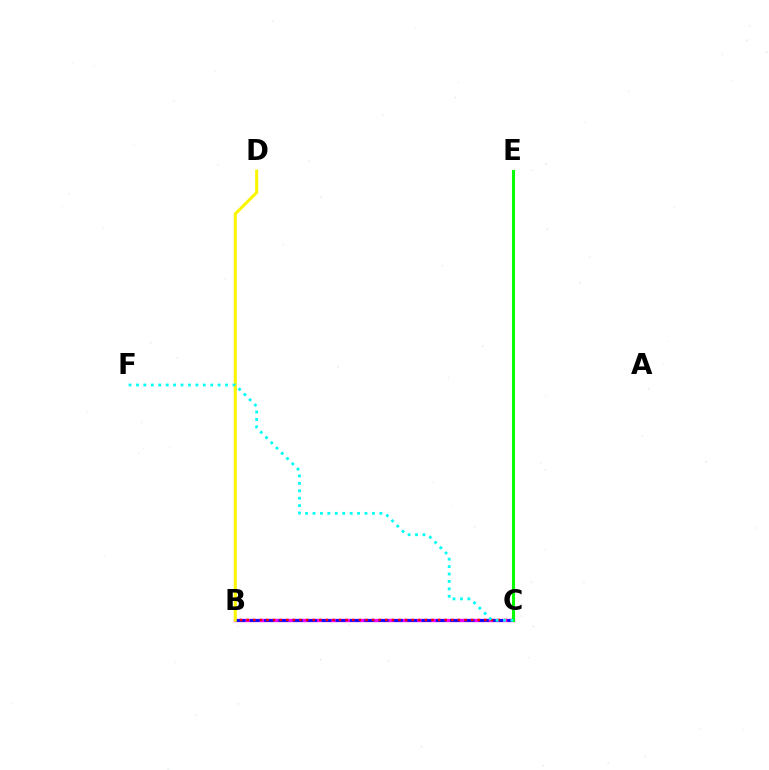{('B', 'C'): [{'color': '#ee00ff', 'line_style': 'solid', 'thickness': 2.41}, {'color': '#0010ff', 'line_style': 'dashed', 'thickness': 1.94}, {'color': '#ff0000', 'line_style': 'dotted', 'thickness': 1.79}], ('B', 'D'): [{'color': '#fcf500', 'line_style': 'solid', 'thickness': 2.19}], ('C', 'E'): [{'color': '#08ff00', 'line_style': 'solid', 'thickness': 2.22}], ('C', 'F'): [{'color': '#00fff6', 'line_style': 'dotted', 'thickness': 2.02}]}